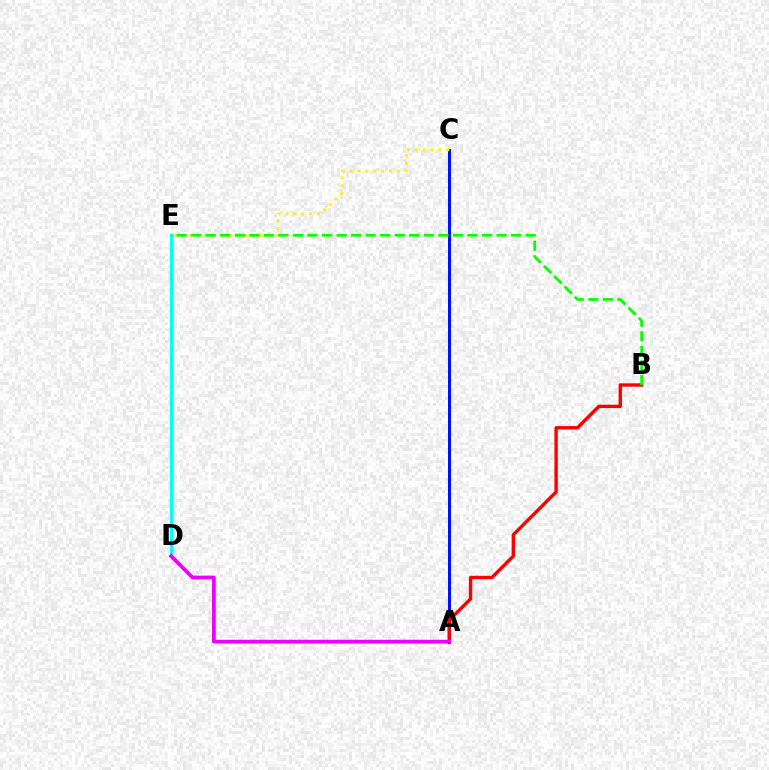{('A', 'C'): [{'color': '#0010ff', 'line_style': 'solid', 'thickness': 2.16}], ('C', 'E'): [{'color': '#fcf500', 'line_style': 'dotted', 'thickness': 2.14}], ('A', 'B'): [{'color': '#ff0000', 'line_style': 'solid', 'thickness': 2.43}], ('D', 'E'): [{'color': '#00fff6', 'line_style': 'solid', 'thickness': 2.19}], ('B', 'E'): [{'color': '#08ff00', 'line_style': 'dashed', 'thickness': 1.98}], ('A', 'D'): [{'color': '#ee00ff', 'line_style': 'solid', 'thickness': 2.7}]}